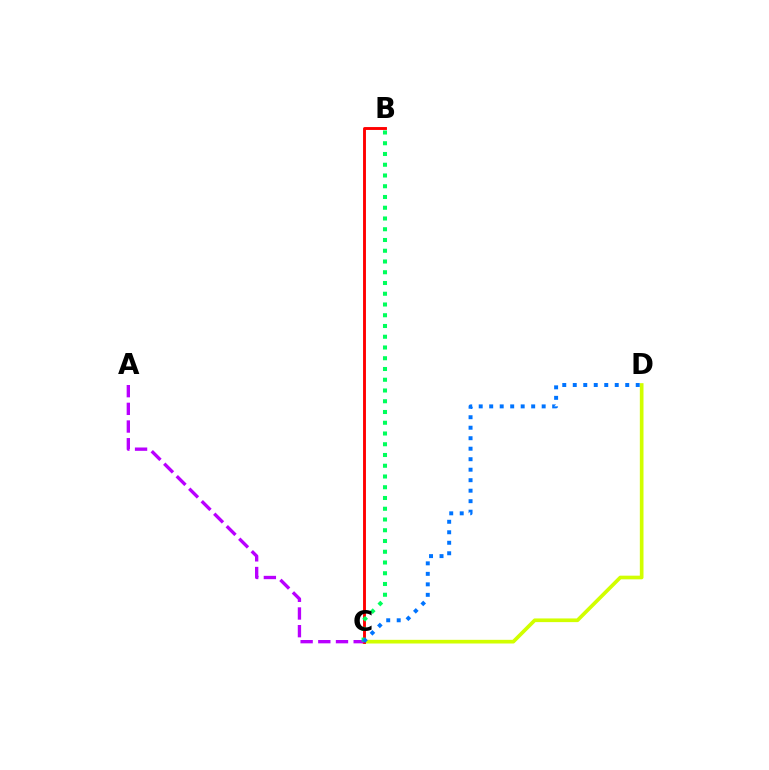{('C', 'D'): [{'color': '#d1ff00', 'line_style': 'solid', 'thickness': 2.65}, {'color': '#0074ff', 'line_style': 'dotted', 'thickness': 2.85}], ('B', 'C'): [{'color': '#ff0000', 'line_style': 'solid', 'thickness': 2.08}, {'color': '#00ff5c', 'line_style': 'dotted', 'thickness': 2.92}], ('A', 'C'): [{'color': '#b900ff', 'line_style': 'dashed', 'thickness': 2.4}]}